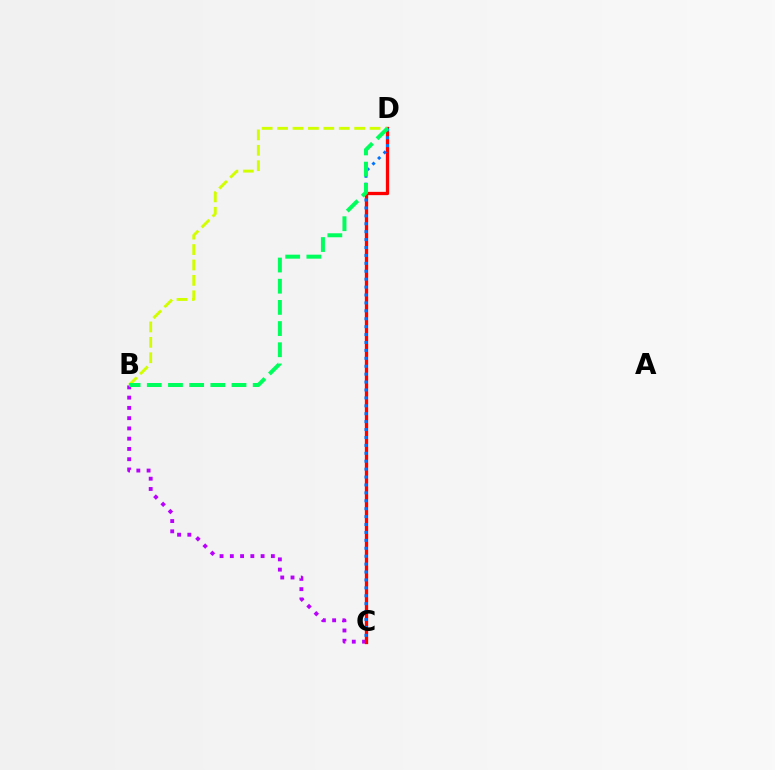{('B', 'C'): [{'color': '#b900ff', 'line_style': 'dotted', 'thickness': 2.79}], ('C', 'D'): [{'color': '#ff0000', 'line_style': 'solid', 'thickness': 2.37}, {'color': '#0074ff', 'line_style': 'dotted', 'thickness': 2.15}], ('B', 'D'): [{'color': '#d1ff00', 'line_style': 'dashed', 'thickness': 2.09}, {'color': '#00ff5c', 'line_style': 'dashed', 'thickness': 2.88}]}